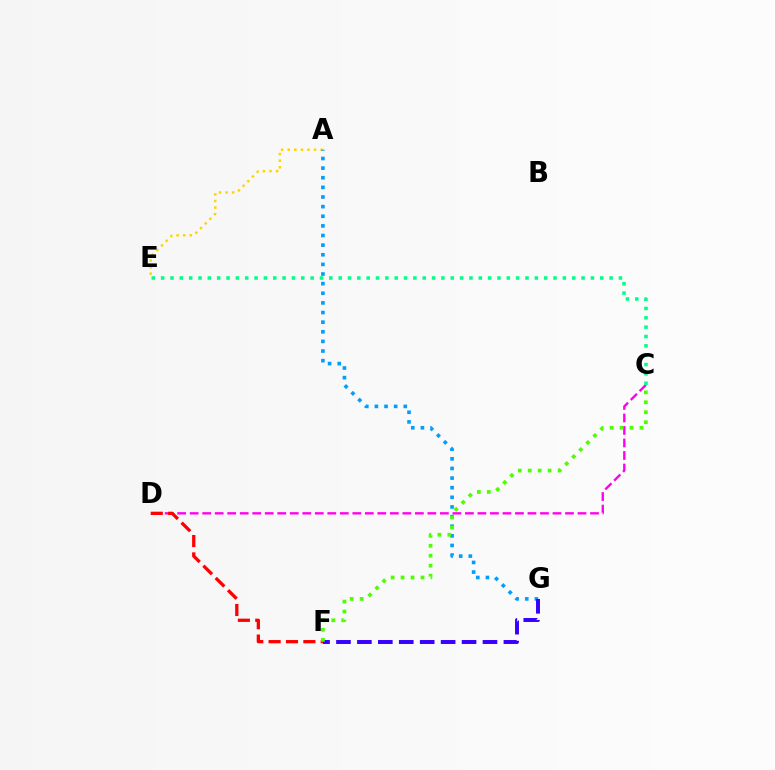{('A', 'E'): [{'color': '#ffd500', 'line_style': 'dotted', 'thickness': 1.79}], ('C', 'D'): [{'color': '#ff00ed', 'line_style': 'dashed', 'thickness': 1.7}], ('A', 'G'): [{'color': '#009eff', 'line_style': 'dotted', 'thickness': 2.62}], ('F', 'G'): [{'color': '#3700ff', 'line_style': 'dashed', 'thickness': 2.84}], ('D', 'F'): [{'color': '#ff0000', 'line_style': 'dashed', 'thickness': 2.36}], ('C', 'E'): [{'color': '#00ff86', 'line_style': 'dotted', 'thickness': 2.54}], ('C', 'F'): [{'color': '#4fff00', 'line_style': 'dotted', 'thickness': 2.7}]}